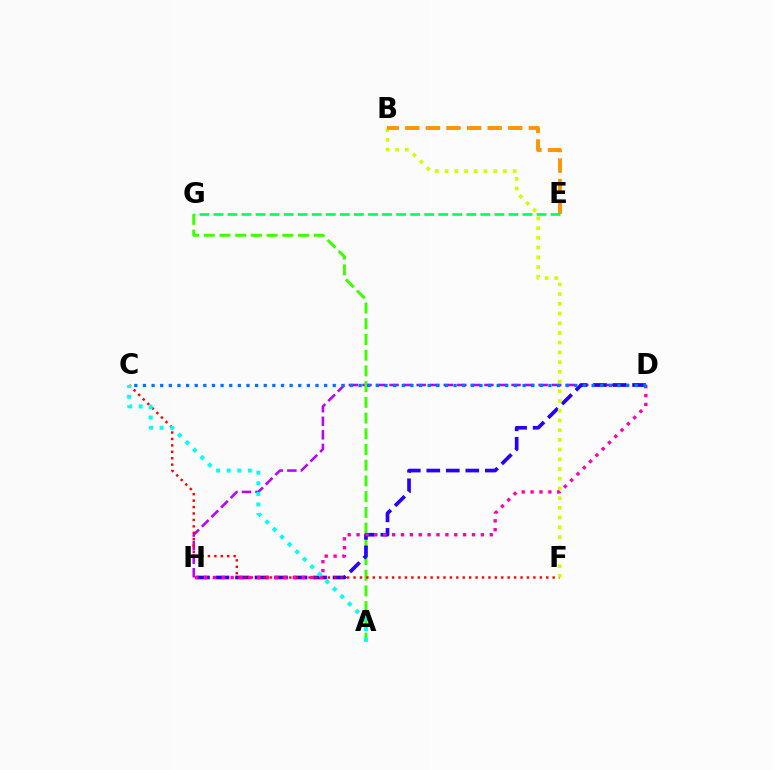{('D', 'H'): [{'color': '#b900ff', 'line_style': 'dashed', 'thickness': 1.84}, {'color': '#2500ff', 'line_style': 'dashed', 'thickness': 2.65}, {'color': '#ff00ac', 'line_style': 'dotted', 'thickness': 2.41}], ('A', 'G'): [{'color': '#3dff00', 'line_style': 'dashed', 'thickness': 2.14}], ('C', 'F'): [{'color': '#ff0000', 'line_style': 'dotted', 'thickness': 1.75}], ('B', 'F'): [{'color': '#d1ff00', 'line_style': 'dotted', 'thickness': 2.64}], ('B', 'E'): [{'color': '#ff9400', 'line_style': 'dashed', 'thickness': 2.8}], ('E', 'G'): [{'color': '#00ff5c', 'line_style': 'dashed', 'thickness': 1.91}], ('A', 'C'): [{'color': '#00fff6', 'line_style': 'dotted', 'thickness': 2.88}], ('C', 'D'): [{'color': '#0074ff', 'line_style': 'dotted', 'thickness': 2.34}]}